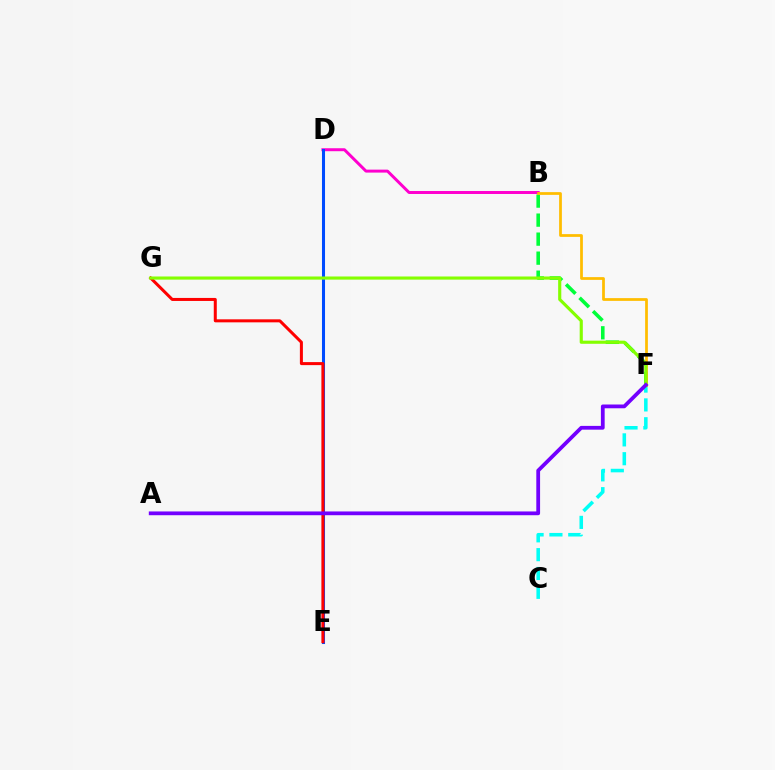{('B', 'D'): [{'color': '#ff00cf', 'line_style': 'solid', 'thickness': 2.14}], ('D', 'E'): [{'color': '#004bff', 'line_style': 'solid', 'thickness': 2.2}], ('C', 'F'): [{'color': '#00fff6', 'line_style': 'dashed', 'thickness': 2.56}], ('B', 'F'): [{'color': '#00ff39', 'line_style': 'dashed', 'thickness': 2.58}, {'color': '#ffbd00', 'line_style': 'solid', 'thickness': 1.98}], ('E', 'G'): [{'color': '#ff0000', 'line_style': 'solid', 'thickness': 2.17}], ('F', 'G'): [{'color': '#84ff00', 'line_style': 'solid', 'thickness': 2.26}], ('A', 'F'): [{'color': '#7200ff', 'line_style': 'solid', 'thickness': 2.71}]}